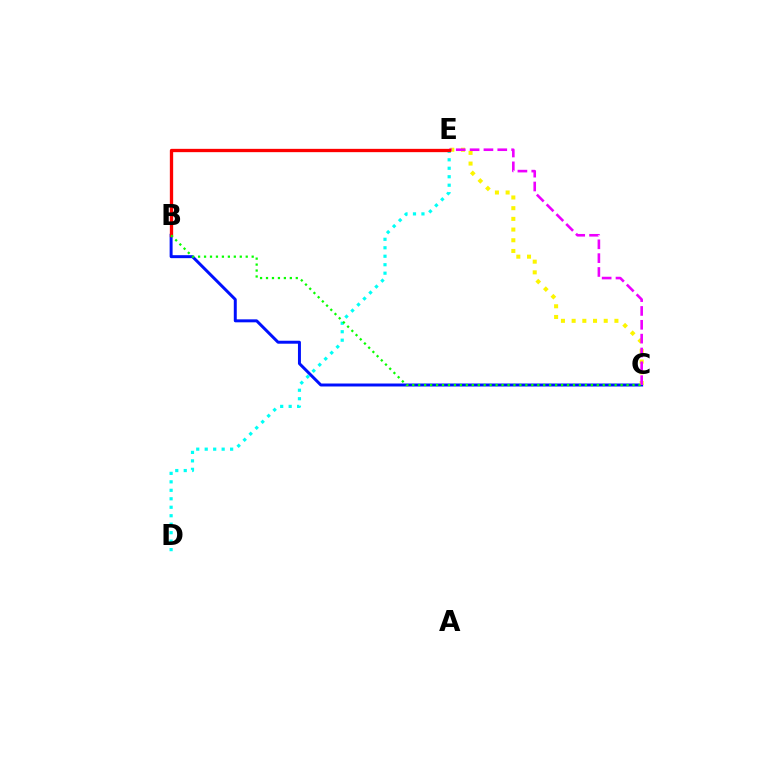{('B', 'C'): [{'color': '#0010ff', 'line_style': 'solid', 'thickness': 2.14}, {'color': '#08ff00', 'line_style': 'dotted', 'thickness': 1.62}], ('C', 'E'): [{'color': '#fcf500', 'line_style': 'dotted', 'thickness': 2.91}, {'color': '#ee00ff', 'line_style': 'dashed', 'thickness': 1.88}], ('D', 'E'): [{'color': '#00fff6', 'line_style': 'dotted', 'thickness': 2.3}], ('B', 'E'): [{'color': '#ff0000', 'line_style': 'solid', 'thickness': 2.38}]}